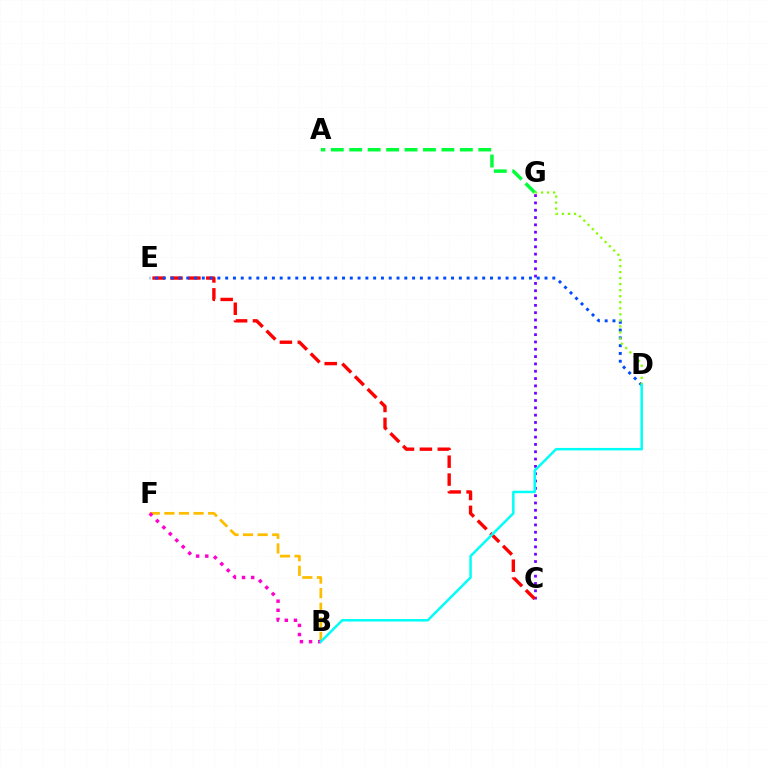{('C', 'G'): [{'color': '#7200ff', 'line_style': 'dotted', 'thickness': 1.99}], ('B', 'F'): [{'color': '#ffbd00', 'line_style': 'dashed', 'thickness': 1.98}, {'color': '#ff00cf', 'line_style': 'dotted', 'thickness': 2.48}], ('C', 'E'): [{'color': '#ff0000', 'line_style': 'dashed', 'thickness': 2.43}], ('D', 'E'): [{'color': '#004bff', 'line_style': 'dotted', 'thickness': 2.12}], ('D', 'G'): [{'color': '#84ff00', 'line_style': 'dotted', 'thickness': 1.64}], ('A', 'G'): [{'color': '#00ff39', 'line_style': 'dashed', 'thickness': 2.5}], ('B', 'D'): [{'color': '#00fff6', 'line_style': 'solid', 'thickness': 1.8}]}